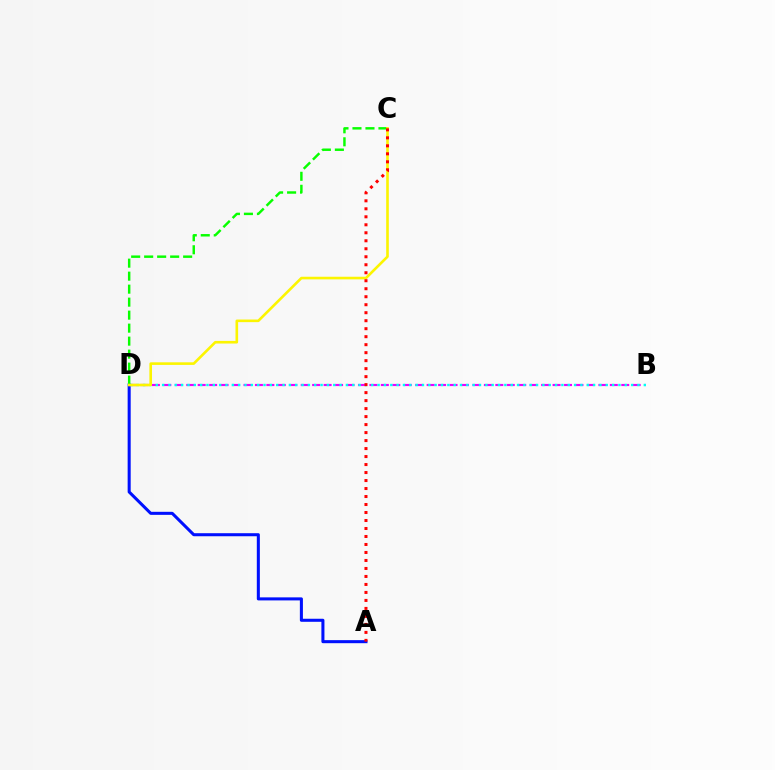{('A', 'D'): [{'color': '#0010ff', 'line_style': 'solid', 'thickness': 2.19}], ('C', 'D'): [{'color': '#08ff00', 'line_style': 'dashed', 'thickness': 1.77}, {'color': '#fcf500', 'line_style': 'solid', 'thickness': 1.88}], ('B', 'D'): [{'color': '#ee00ff', 'line_style': 'dashed', 'thickness': 1.56}, {'color': '#00fff6', 'line_style': 'dotted', 'thickness': 1.72}], ('A', 'C'): [{'color': '#ff0000', 'line_style': 'dotted', 'thickness': 2.17}]}